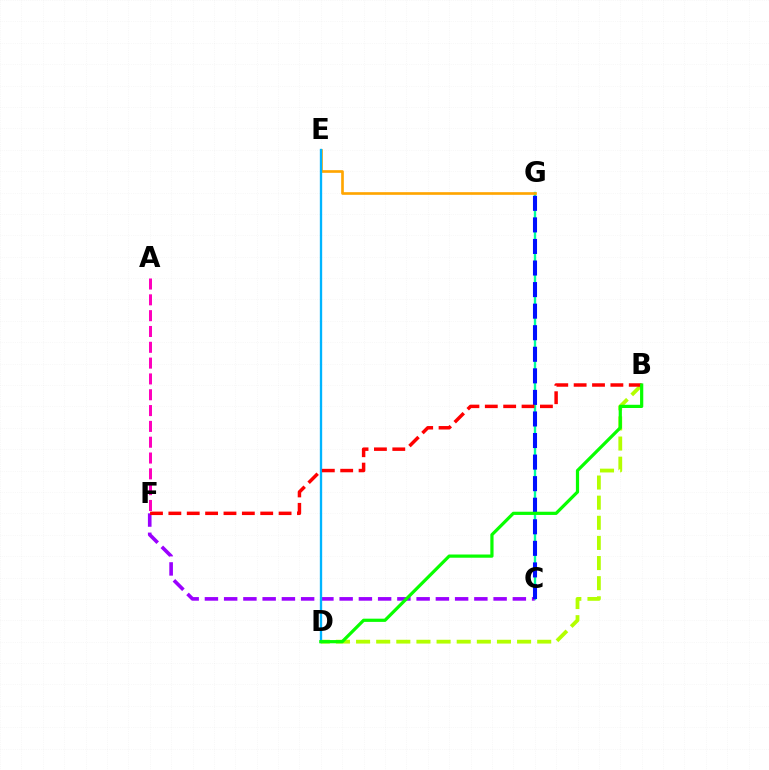{('C', 'G'): [{'color': '#00ff9d', 'line_style': 'solid', 'thickness': 1.7}, {'color': '#0010ff', 'line_style': 'dashed', 'thickness': 2.93}], ('B', 'D'): [{'color': '#b3ff00', 'line_style': 'dashed', 'thickness': 2.73}, {'color': '#08ff00', 'line_style': 'solid', 'thickness': 2.31}], ('C', 'F'): [{'color': '#9b00ff', 'line_style': 'dashed', 'thickness': 2.61}], ('E', 'G'): [{'color': '#ffa500', 'line_style': 'solid', 'thickness': 1.91}], ('D', 'E'): [{'color': '#00b5ff', 'line_style': 'solid', 'thickness': 1.68}], ('A', 'F'): [{'color': '#ff00bd', 'line_style': 'dashed', 'thickness': 2.15}], ('B', 'F'): [{'color': '#ff0000', 'line_style': 'dashed', 'thickness': 2.5}]}